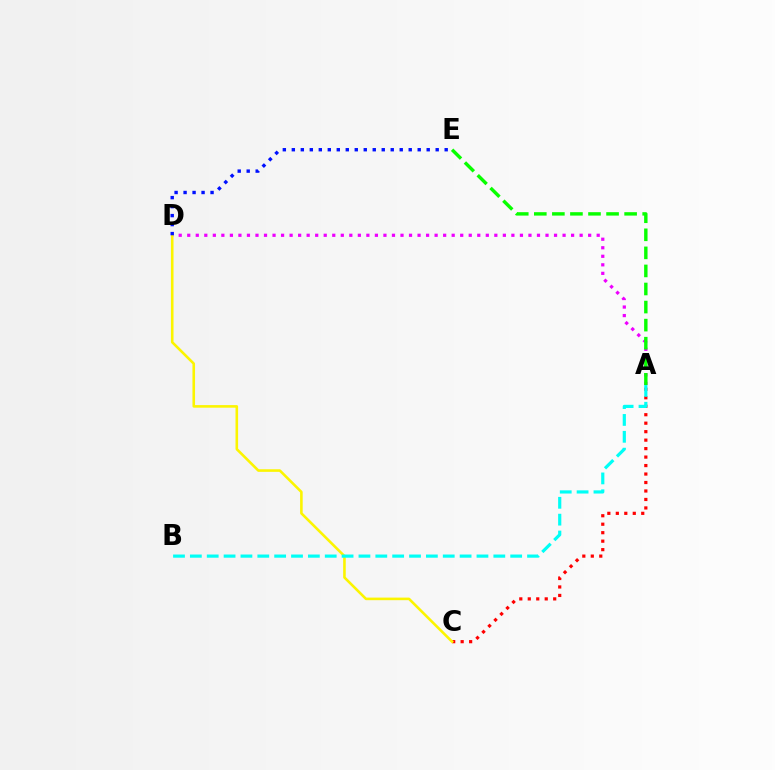{('A', 'D'): [{'color': '#ee00ff', 'line_style': 'dotted', 'thickness': 2.32}], ('A', 'C'): [{'color': '#ff0000', 'line_style': 'dotted', 'thickness': 2.3}], ('C', 'D'): [{'color': '#fcf500', 'line_style': 'solid', 'thickness': 1.87}], ('D', 'E'): [{'color': '#0010ff', 'line_style': 'dotted', 'thickness': 2.44}], ('A', 'E'): [{'color': '#08ff00', 'line_style': 'dashed', 'thickness': 2.45}], ('A', 'B'): [{'color': '#00fff6', 'line_style': 'dashed', 'thickness': 2.29}]}